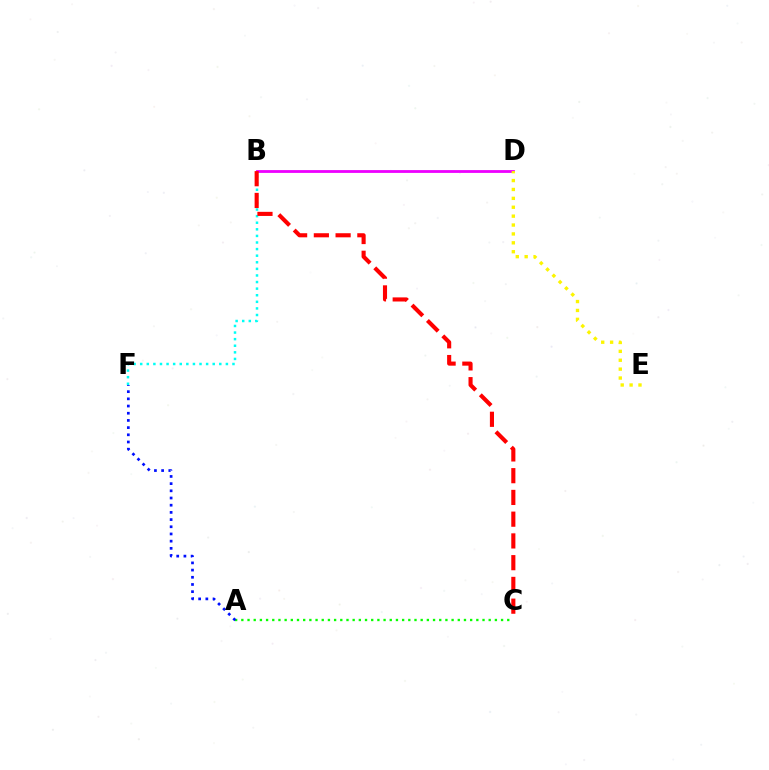{('A', 'C'): [{'color': '#08ff00', 'line_style': 'dotted', 'thickness': 1.68}], ('B', 'F'): [{'color': '#00fff6', 'line_style': 'dotted', 'thickness': 1.79}], ('A', 'F'): [{'color': '#0010ff', 'line_style': 'dotted', 'thickness': 1.95}], ('B', 'D'): [{'color': '#ee00ff', 'line_style': 'solid', 'thickness': 2.02}], ('B', 'C'): [{'color': '#ff0000', 'line_style': 'dashed', 'thickness': 2.95}], ('D', 'E'): [{'color': '#fcf500', 'line_style': 'dotted', 'thickness': 2.42}]}